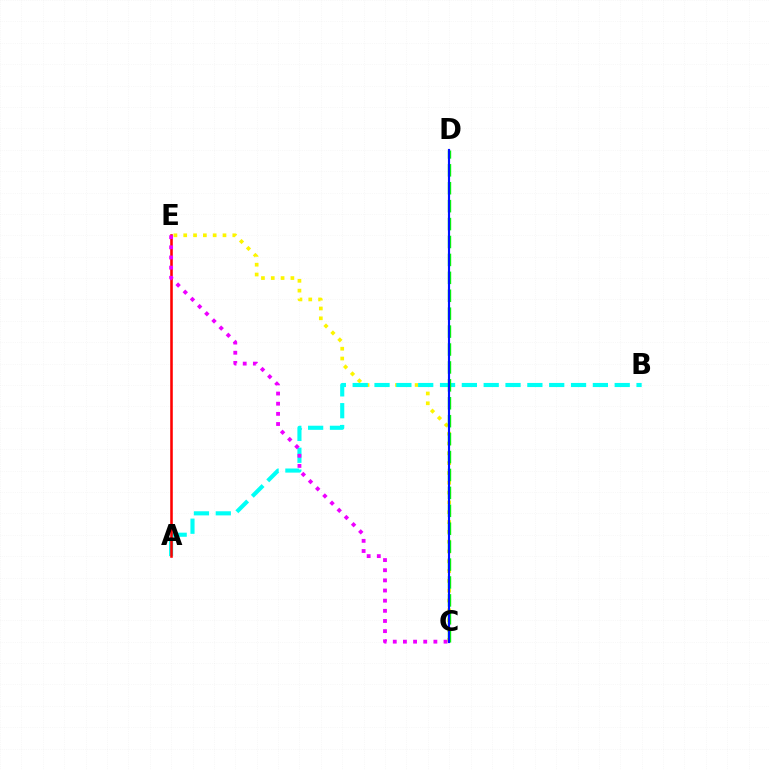{('C', 'E'): [{'color': '#fcf500', 'line_style': 'dotted', 'thickness': 2.67}, {'color': '#ee00ff', 'line_style': 'dotted', 'thickness': 2.76}], ('A', 'B'): [{'color': '#00fff6', 'line_style': 'dashed', 'thickness': 2.97}], ('A', 'E'): [{'color': '#ff0000', 'line_style': 'solid', 'thickness': 1.85}], ('C', 'D'): [{'color': '#08ff00', 'line_style': 'dashed', 'thickness': 2.43}, {'color': '#0010ff', 'line_style': 'solid', 'thickness': 1.56}]}